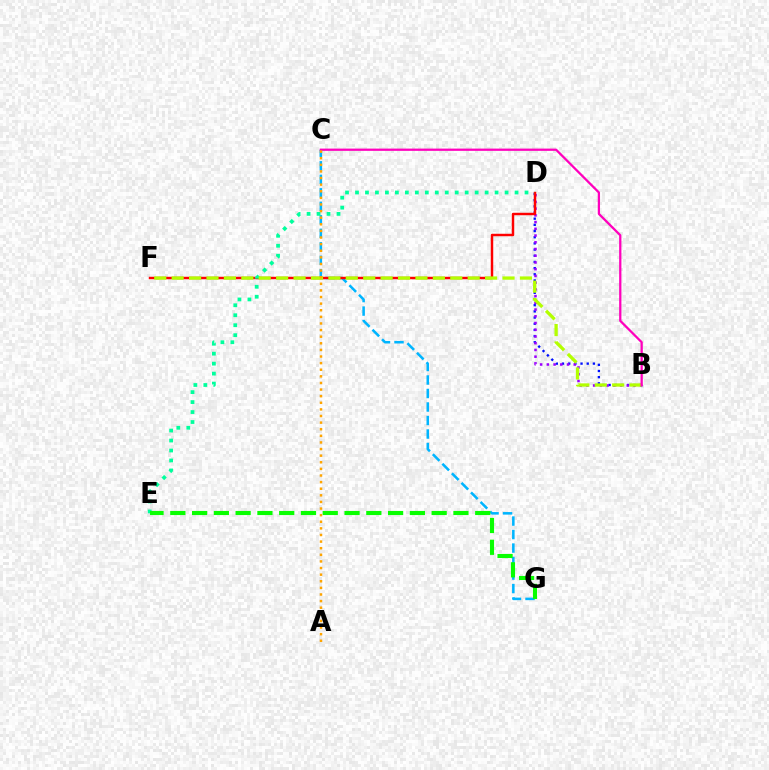{('B', 'D'): [{'color': '#0010ff', 'line_style': 'dotted', 'thickness': 1.68}, {'color': '#9b00ff', 'line_style': 'dotted', 'thickness': 1.83}], ('C', 'G'): [{'color': '#00b5ff', 'line_style': 'dashed', 'thickness': 1.83}], ('D', 'F'): [{'color': '#ff0000', 'line_style': 'solid', 'thickness': 1.76}], ('D', 'E'): [{'color': '#00ff9d', 'line_style': 'dotted', 'thickness': 2.71}], ('B', 'F'): [{'color': '#b3ff00', 'line_style': 'dashed', 'thickness': 2.37}], ('B', 'C'): [{'color': '#ff00bd', 'line_style': 'solid', 'thickness': 1.63}], ('A', 'C'): [{'color': '#ffa500', 'line_style': 'dotted', 'thickness': 1.8}], ('E', 'G'): [{'color': '#08ff00', 'line_style': 'dashed', 'thickness': 2.96}]}